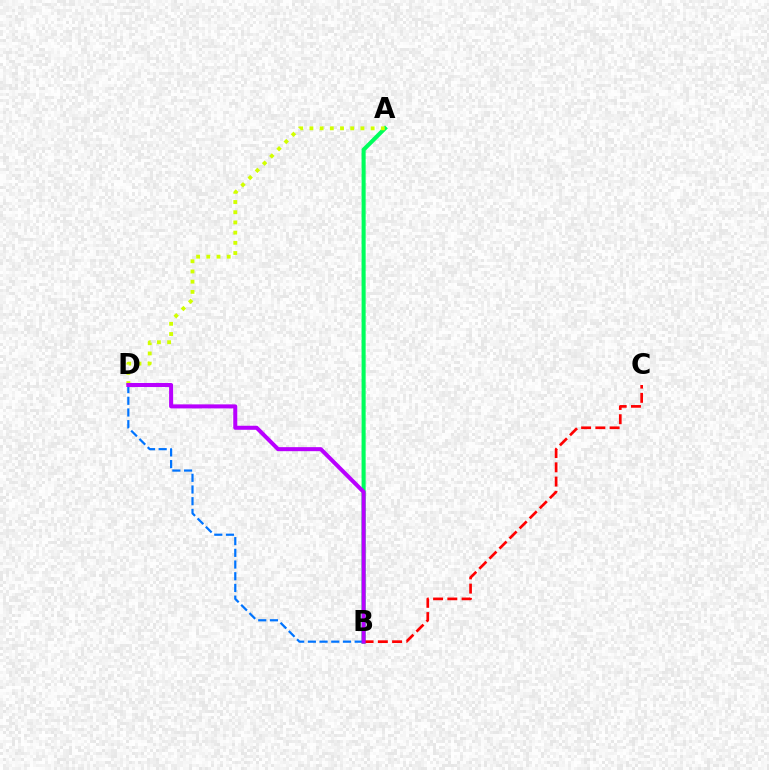{('A', 'B'): [{'color': '#00ff5c', 'line_style': 'solid', 'thickness': 2.93}], ('A', 'D'): [{'color': '#d1ff00', 'line_style': 'dotted', 'thickness': 2.77}], ('B', 'C'): [{'color': '#ff0000', 'line_style': 'dashed', 'thickness': 1.94}], ('B', 'D'): [{'color': '#0074ff', 'line_style': 'dashed', 'thickness': 1.59}, {'color': '#b900ff', 'line_style': 'solid', 'thickness': 2.9}]}